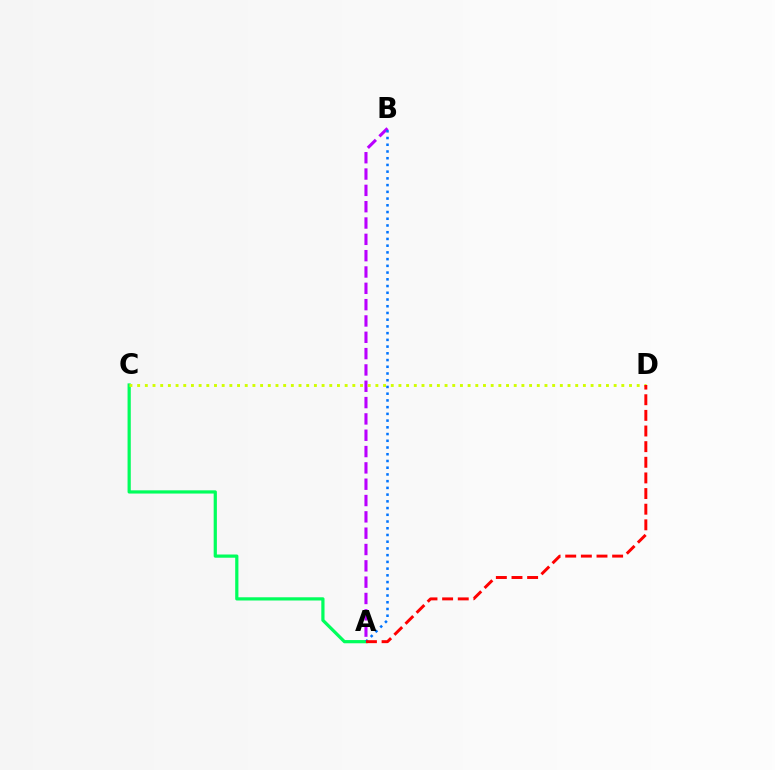{('A', 'B'): [{'color': '#b900ff', 'line_style': 'dashed', 'thickness': 2.22}, {'color': '#0074ff', 'line_style': 'dotted', 'thickness': 1.83}], ('A', 'C'): [{'color': '#00ff5c', 'line_style': 'solid', 'thickness': 2.31}], ('C', 'D'): [{'color': '#d1ff00', 'line_style': 'dotted', 'thickness': 2.09}], ('A', 'D'): [{'color': '#ff0000', 'line_style': 'dashed', 'thickness': 2.12}]}